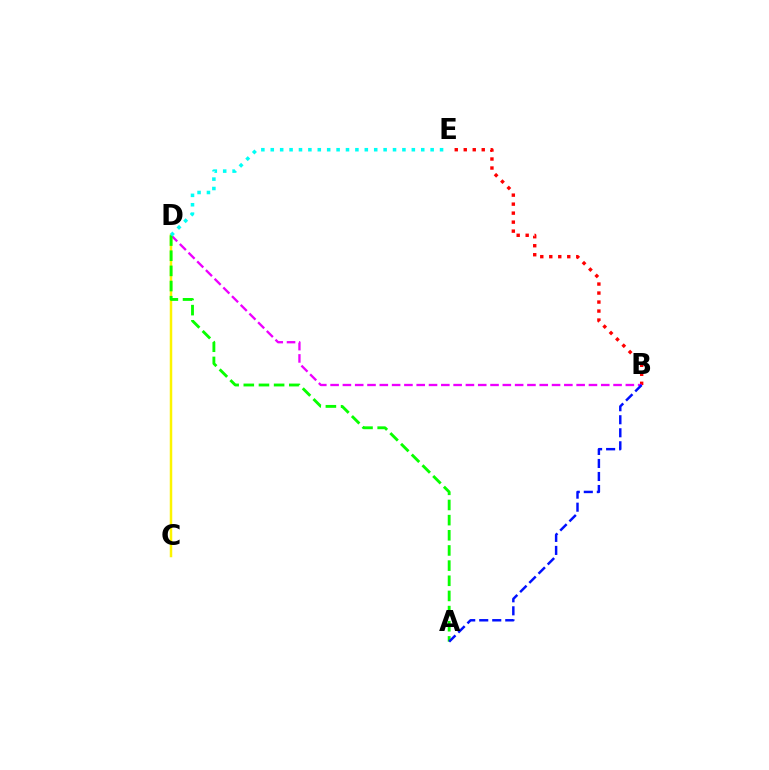{('B', 'E'): [{'color': '#ff0000', 'line_style': 'dotted', 'thickness': 2.44}], ('C', 'D'): [{'color': '#fcf500', 'line_style': 'solid', 'thickness': 1.8}], ('B', 'D'): [{'color': '#ee00ff', 'line_style': 'dashed', 'thickness': 1.67}], ('A', 'D'): [{'color': '#08ff00', 'line_style': 'dashed', 'thickness': 2.06}], ('A', 'B'): [{'color': '#0010ff', 'line_style': 'dashed', 'thickness': 1.77}], ('D', 'E'): [{'color': '#00fff6', 'line_style': 'dotted', 'thickness': 2.56}]}